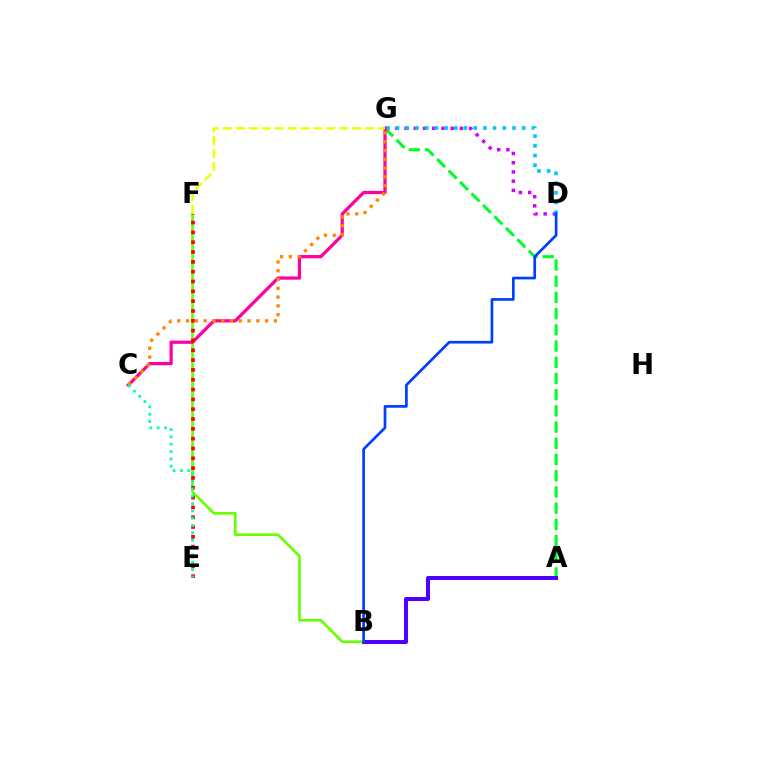{('A', 'G'): [{'color': '#00ff27', 'line_style': 'dashed', 'thickness': 2.2}], ('D', 'G'): [{'color': '#d600ff', 'line_style': 'dotted', 'thickness': 2.51}, {'color': '#00c7ff', 'line_style': 'dotted', 'thickness': 2.64}], ('A', 'B'): [{'color': '#4f00ff', 'line_style': 'solid', 'thickness': 2.91}], ('B', 'F'): [{'color': '#66ff00', 'line_style': 'solid', 'thickness': 1.89}], ('C', 'G'): [{'color': '#ff00a0', 'line_style': 'solid', 'thickness': 2.34}, {'color': '#ff8800', 'line_style': 'dotted', 'thickness': 2.39}], ('E', 'F'): [{'color': '#ff0000', 'line_style': 'dotted', 'thickness': 2.67}], ('F', 'G'): [{'color': '#eeff00', 'line_style': 'dashed', 'thickness': 1.76}], ('C', 'E'): [{'color': '#00ffaf', 'line_style': 'dotted', 'thickness': 1.99}], ('B', 'D'): [{'color': '#003fff', 'line_style': 'solid', 'thickness': 1.94}]}